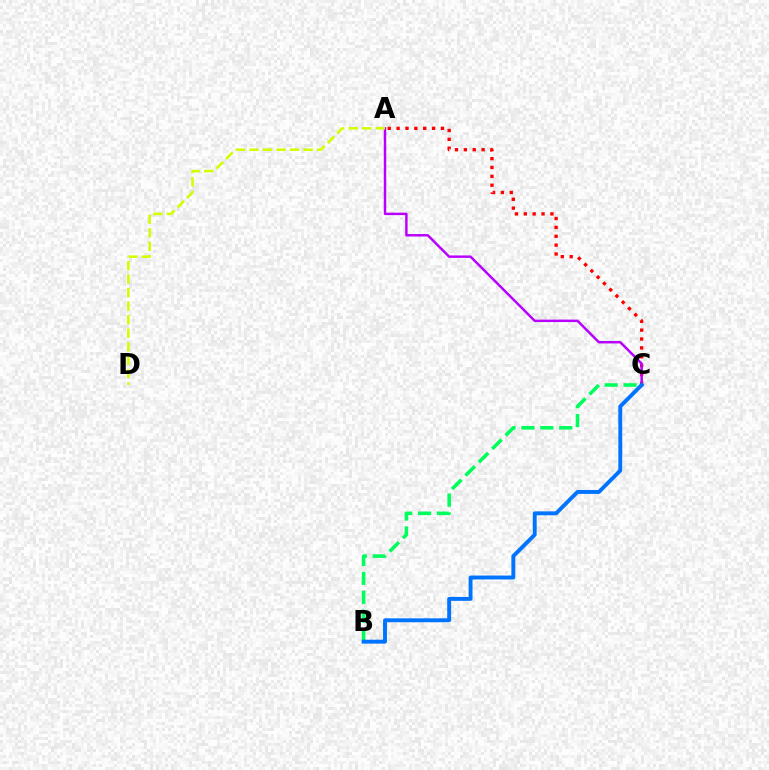{('A', 'C'): [{'color': '#ff0000', 'line_style': 'dotted', 'thickness': 2.41}, {'color': '#b900ff', 'line_style': 'solid', 'thickness': 1.77}], ('B', 'C'): [{'color': '#00ff5c', 'line_style': 'dashed', 'thickness': 2.57}, {'color': '#0074ff', 'line_style': 'solid', 'thickness': 2.81}], ('A', 'D'): [{'color': '#d1ff00', 'line_style': 'dashed', 'thickness': 1.84}]}